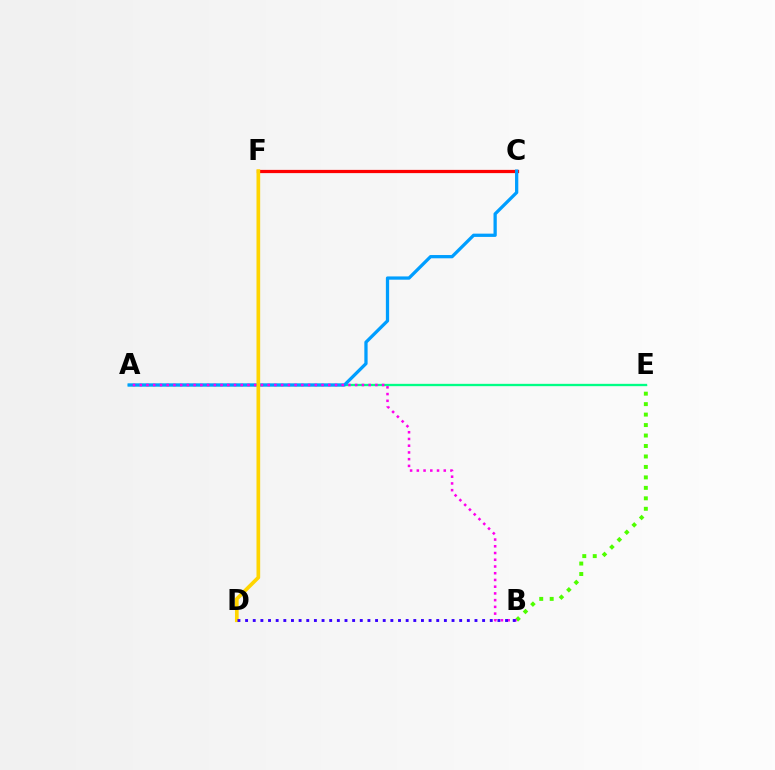{('B', 'E'): [{'color': '#4fff00', 'line_style': 'dotted', 'thickness': 2.84}], ('A', 'E'): [{'color': '#00ff86', 'line_style': 'solid', 'thickness': 1.68}], ('C', 'F'): [{'color': '#ff0000', 'line_style': 'solid', 'thickness': 2.33}], ('A', 'C'): [{'color': '#009eff', 'line_style': 'solid', 'thickness': 2.35}], ('A', 'B'): [{'color': '#ff00ed', 'line_style': 'dotted', 'thickness': 1.83}], ('D', 'F'): [{'color': '#ffd500', 'line_style': 'solid', 'thickness': 2.65}], ('B', 'D'): [{'color': '#3700ff', 'line_style': 'dotted', 'thickness': 2.08}]}